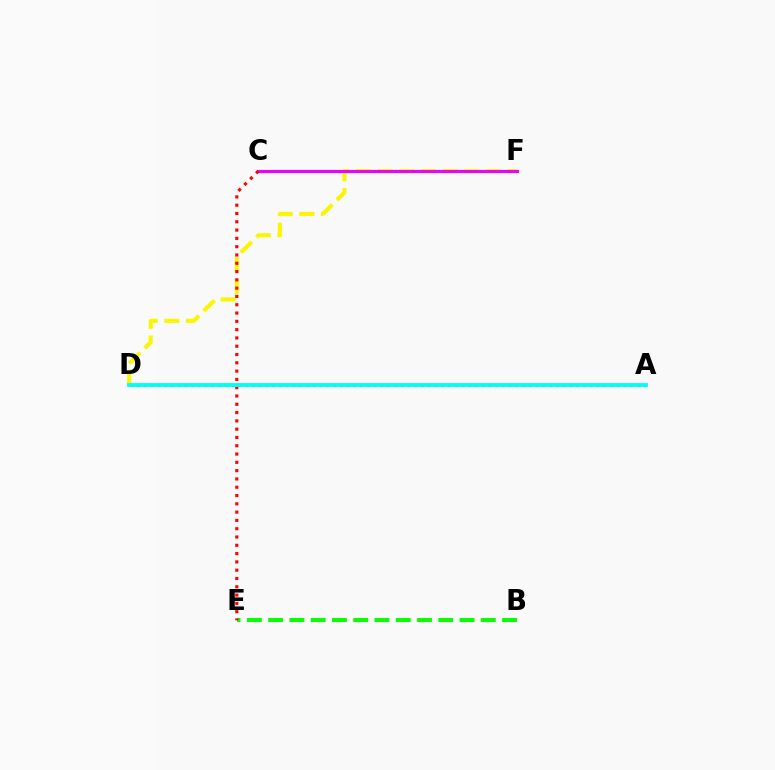{('B', 'E'): [{'color': '#08ff00', 'line_style': 'dashed', 'thickness': 2.89}], ('D', 'F'): [{'color': '#fcf500', 'line_style': 'dashed', 'thickness': 2.95}], ('A', 'D'): [{'color': '#0010ff', 'line_style': 'dotted', 'thickness': 1.84}, {'color': '#00fff6', 'line_style': 'solid', 'thickness': 2.76}], ('C', 'F'): [{'color': '#ee00ff', 'line_style': 'solid', 'thickness': 2.23}], ('C', 'E'): [{'color': '#ff0000', 'line_style': 'dotted', 'thickness': 2.25}]}